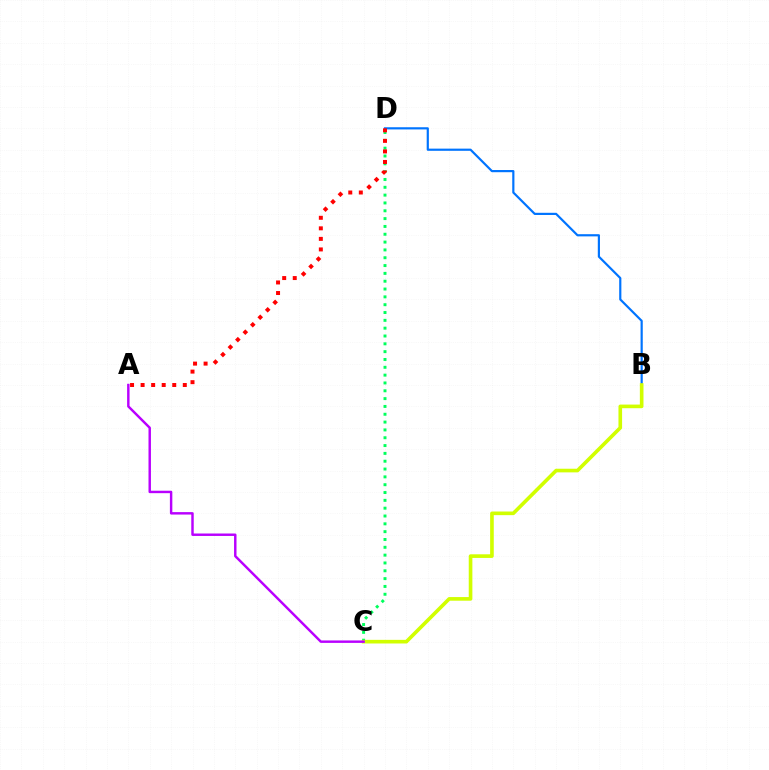{('C', 'D'): [{'color': '#00ff5c', 'line_style': 'dotted', 'thickness': 2.13}], ('B', 'D'): [{'color': '#0074ff', 'line_style': 'solid', 'thickness': 1.57}], ('B', 'C'): [{'color': '#d1ff00', 'line_style': 'solid', 'thickness': 2.62}], ('A', 'C'): [{'color': '#b900ff', 'line_style': 'solid', 'thickness': 1.76}], ('A', 'D'): [{'color': '#ff0000', 'line_style': 'dotted', 'thickness': 2.87}]}